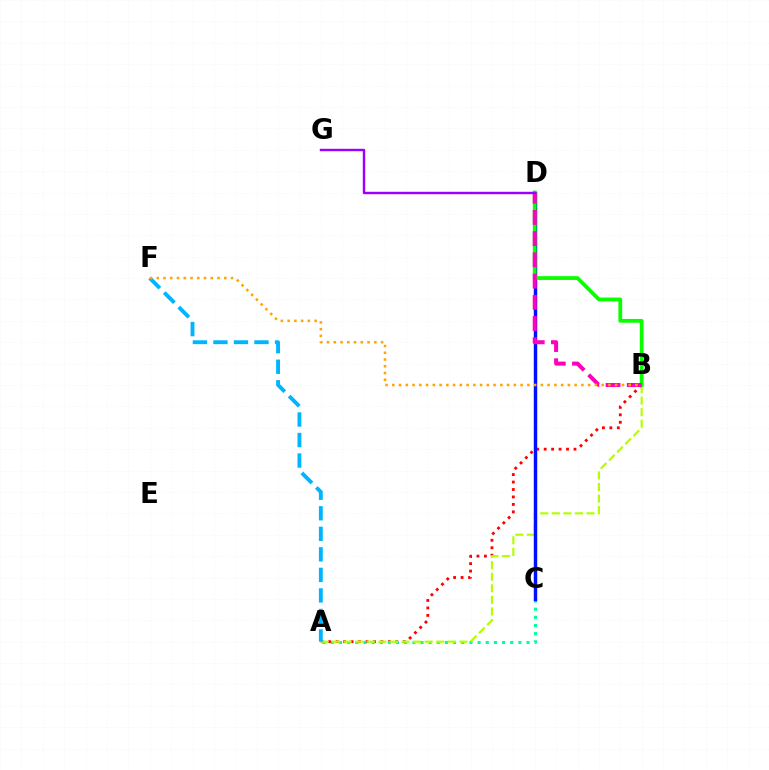{('A', 'B'): [{'color': '#ff0000', 'line_style': 'dotted', 'thickness': 2.03}, {'color': '#b3ff00', 'line_style': 'dashed', 'thickness': 1.57}], ('A', 'C'): [{'color': '#00ff9d', 'line_style': 'dotted', 'thickness': 2.22}], ('C', 'D'): [{'color': '#0010ff', 'line_style': 'solid', 'thickness': 2.48}], ('B', 'D'): [{'color': '#08ff00', 'line_style': 'solid', 'thickness': 2.72}, {'color': '#ff00bd', 'line_style': 'dashed', 'thickness': 2.88}], ('A', 'F'): [{'color': '#00b5ff', 'line_style': 'dashed', 'thickness': 2.79}], ('B', 'F'): [{'color': '#ffa500', 'line_style': 'dotted', 'thickness': 1.83}], ('D', 'G'): [{'color': '#9b00ff', 'line_style': 'solid', 'thickness': 1.74}]}